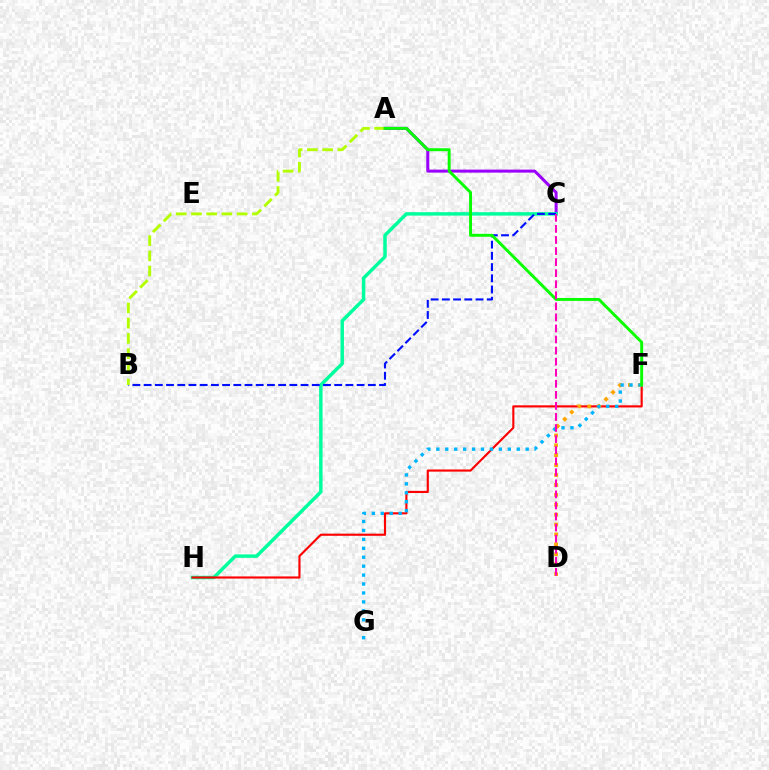{('A', 'C'): [{'color': '#9b00ff', 'line_style': 'solid', 'thickness': 2.18}], ('C', 'H'): [{'color': '#00ff9d', 'line_style': 'solid', 'thickness': 2.49}], ('F', 'H'): [{'color': '#ff0000', 'line_style': 'solid', 'thickness': 1.54}], ('B', 'C'): [{'color': '#0010ff', 'line_style': 'dashed', 'thickness': 1.52}], ('A', 'B'): [{'color': '#b3ff00', 'line_style': 'dashed', 'thickness': 2.07}], ('D', 'F'): [{'color': '#ffa500', 'line_style': 'dotted', 'thickness': 2.69}], ('F', 'G'): [{'color': '#00b5ff', 'line_style': 'dotted', 'thickness': 2.43}], ('A', 'F'): [{'color': '#08ff00', 'line_style': 'solid', 'thickness': 2.11}], ('C', 'D'): [{'color': '#ff00bd', 'line_style': 'dashed', 'thickness': 1.5}]}